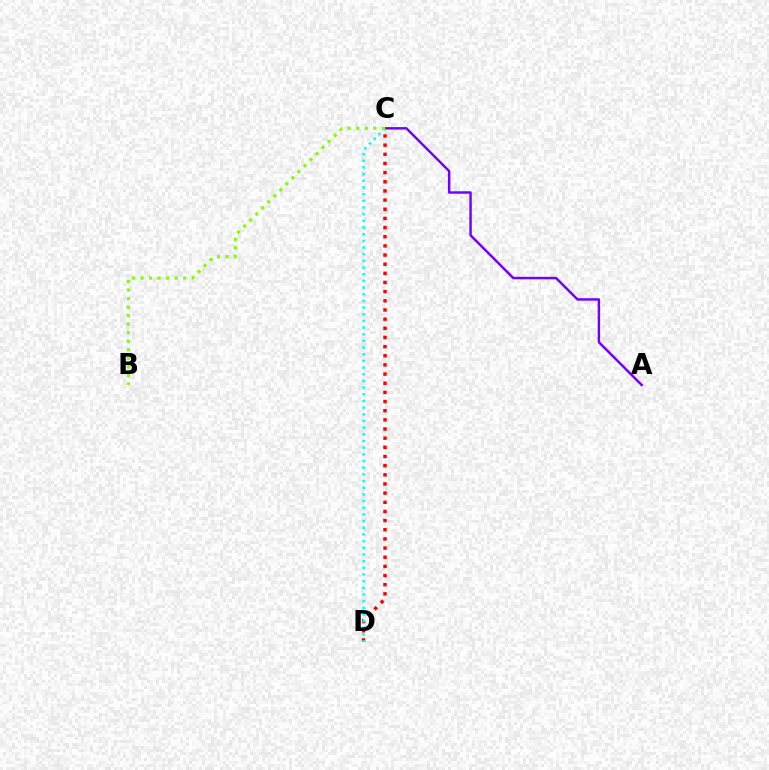{('A', 'C'): [{'color': '#7200ff', 'line_style': 'solid', 'thickness': 1.77}], ('C', 'D'): [{'color': '#ff0000', 'line_style': 'dotted', 'thickness': 2.49}, {'color': '#00fff6', 'line_style': 'dotted', 'thickness': 1.81}], ('B', 'C'): [{'color': '#84ff00', 'line_style': 'dotted', 'thickness': 2.32}]}